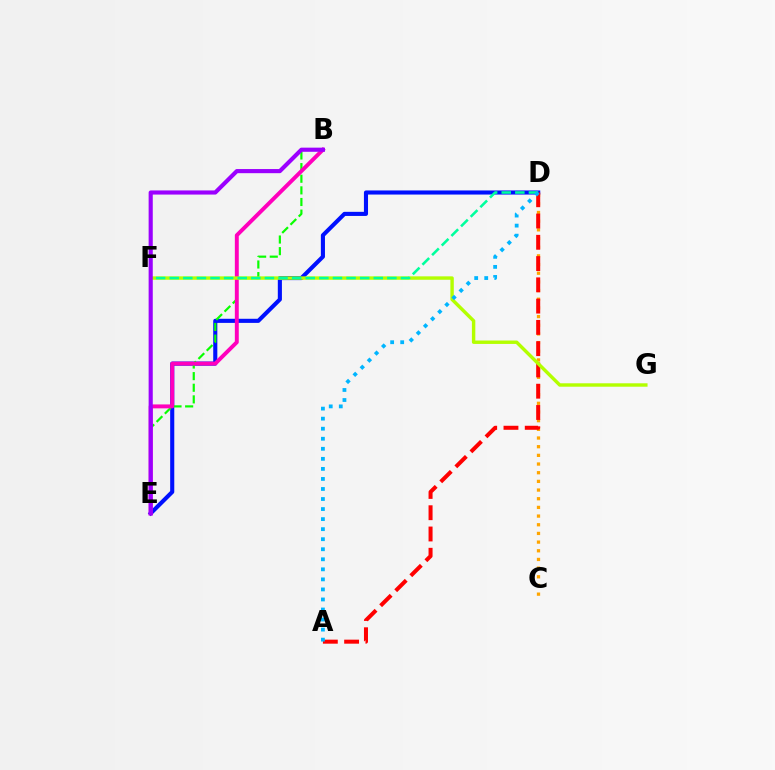{('C', 'D'): [{'color': '#ffa500', 'line_style': 'dotted', 'thickness': 2.36}], ('D', 'E'): [{'color': '#0010ff', 'line_style': 'solid', 'thickness': 2.95}], ('B', 'E'): [{'color': '#08ff00', 'line_style': 'dashed', 'thickness': 1.58}, {'color': '#ff00bd', 'line_style': 'solid', 'thickness': 2.83}, {'color': '#9b00ff', 'line_style': 'solid', 'thickness': 2.98}], ('A', 'D'): [{'color': '#ff0000', 'line_style': 'dashed', 'thickness': 2.89}, {'color': '#00b5ff', 'line_style': 'dotted', 'thickness': 2.73}], ('F', 'G'): [{'color': '#b3ff00', 'line_style': 'solid', 'thickness': 2.46}], ('D', 'F'): [{'color': '#00ff9d', 'line_style': 'dashed', 'thickness': 1.85}]}